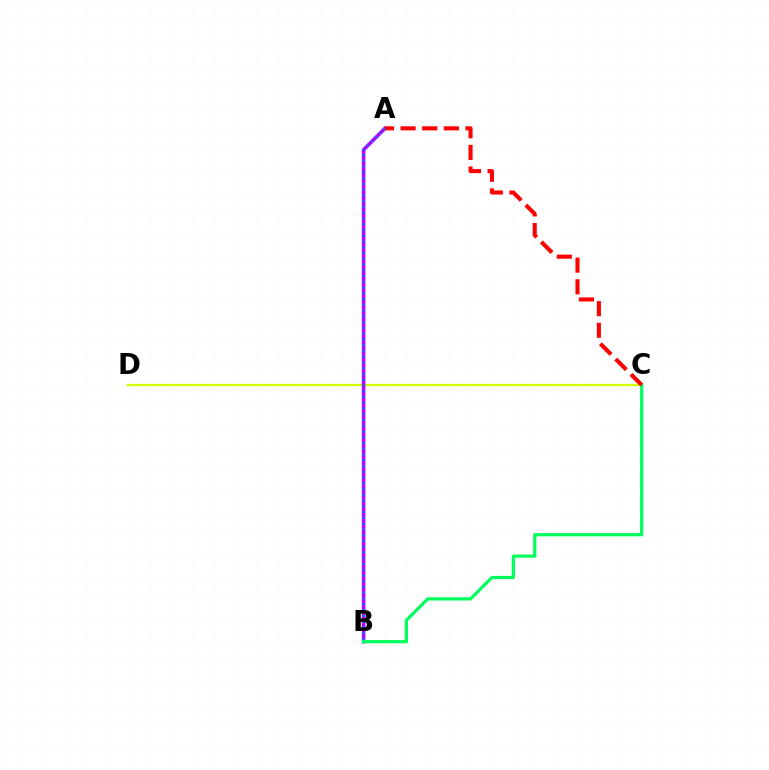{('C', 'D'): [{'color': '#d1ff00', 'line_style': 'solid', 'thickness': 1.65}], ('A', 'B'): [{'color': '#b900ff', 'line_style': 'solid', 'thickness': 2.61}, {'color': '#0074ff', 'line_style': 'dotted', 'thickness': 1.56}], ('B', 'C'): [{'color': '#00ff5c', 'line_style': 'solid', 'thickness': 2.31}], ('A', 'C'): [{'color': '#ff0000', 'line_style': 'dashed', 'thickness': 2.94}]}